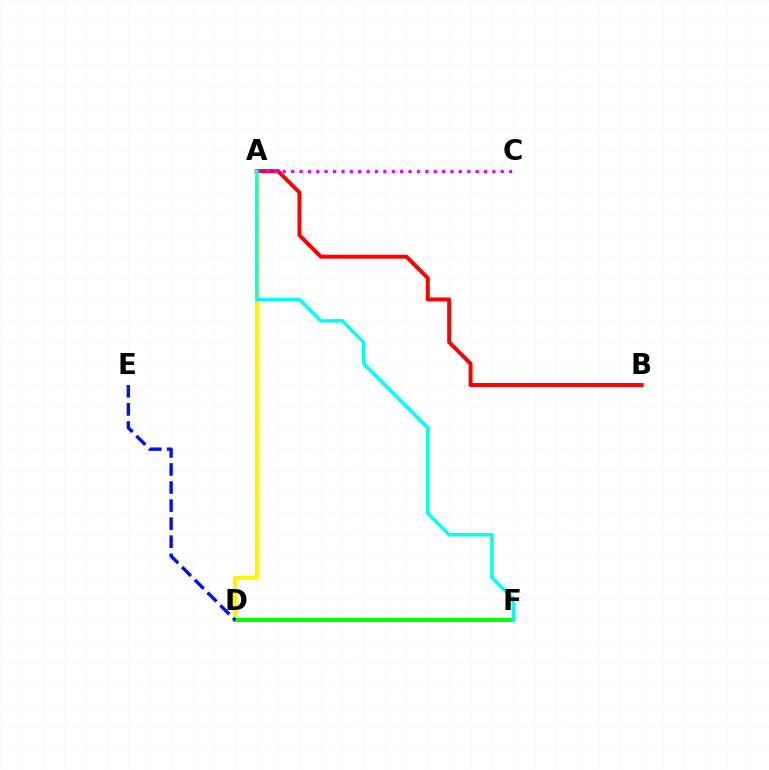{('A', 'D'): [{'color': '#fcf500', 'line_style': 'solid', 'thickness': 2.89}], ('A', 'B'): [{'color': '#ff0000', 'line_style': 'solid', 'thickness': 2.87}], ('A', 'C'): [{'color': '#ee00ff', 'line_style': 'dotted', 'thickness': 2.28}], ('D', 'F'): [{'color': '#08ff00', 'line_style': 'solid', 'thickness': 2.92}], ('D', 'E'): [{'color': '#0010ff', 'line_style': 'dashed', 'thickness': 2.45}], ('A', 'F'): [{'color': '#00fff6', 'line_style': 'solid', 'thickness': 2.51}]}